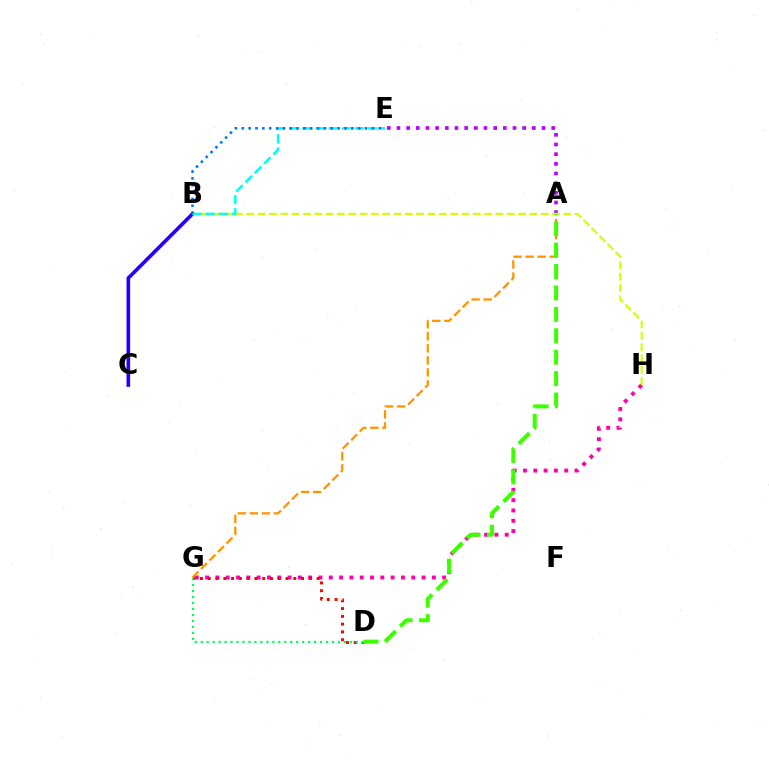{('G', 'H'): [{'color': '#ff00ac', 'line_style': 'dotted', 'thickness': 2.8}], ('A', 'E'): [{'color': '#b900ff', 'line_style': 'dotted', 'thickness': 2.63}], ('A', 'G'): [{'color': '#ff9400', 'line_style': 'dashed', 'thickness': 1.63}], ('D', 'G'): [{'color': '#ff0000', 'line_style': 'dotted', 'thickness': 2.11}, {'color': '#00ff5c', 'line_style': 'dotted', 'thickness': 1.62}], ('B', 'C'): [{'color': '#2500ff', 'line_style': 'solid', 'thickness': 2.62}], ('B', 'H'): [{'color': '#d1ff00', 'line_style': 'dashed', 'thickness': 1.54}], ('B', 'E'): [{'color': '#00fff6', 'line_style': 'dashed', 'thickness': 1.78}, {'color': '#0074ff', 'line_style': 'dotted', 'thickness': 1.86}], ('A', 'D'): [{'color': '#3dff00', 'line_style': 'dashed', 'thickness': 2.91}]}